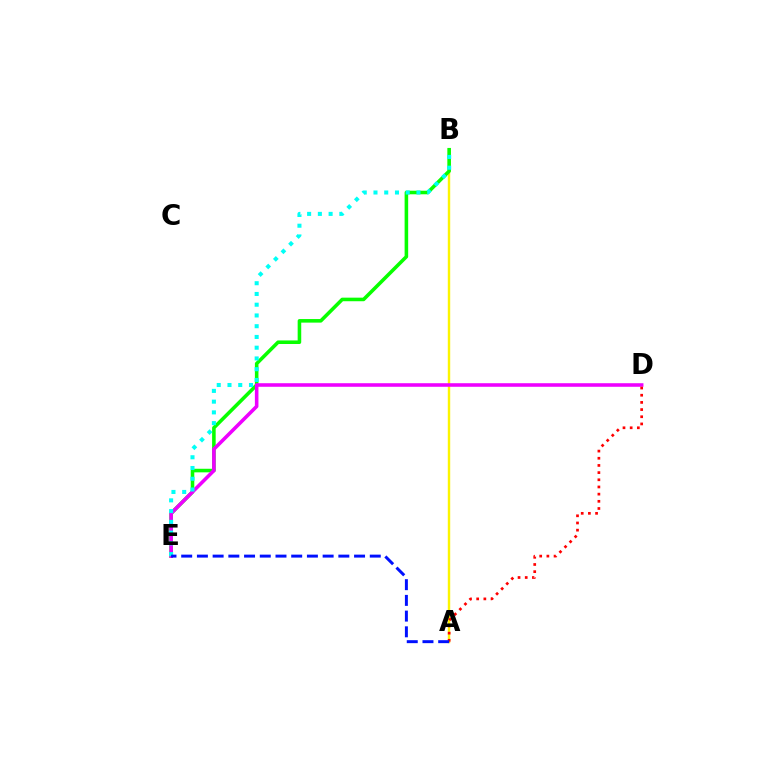{('A', 'B'): [{'color': '#fcf500', 'line_style': 'solid', 'thickness': 1.74}], ('B', 'E'): [{'color': '#08ff00', 'line_style': 'solid', 'thickness': 2.57}, {'color': '#00fff6', 'line_style': 'dotted', 'thickness': 2.92}], ('D', 'E'): [{'color': '#ee00ff', 'line_style': 'solid', 'thickness': 2.57}], ('A', 'D'): [{'color': '#ff0000', 'line_style': 'dotted', 'thickness': 1.95}], ('A', 'E'): [{'color': '#0010ff', 'line_style': 'dashed', 'thickness': 2.13}]}